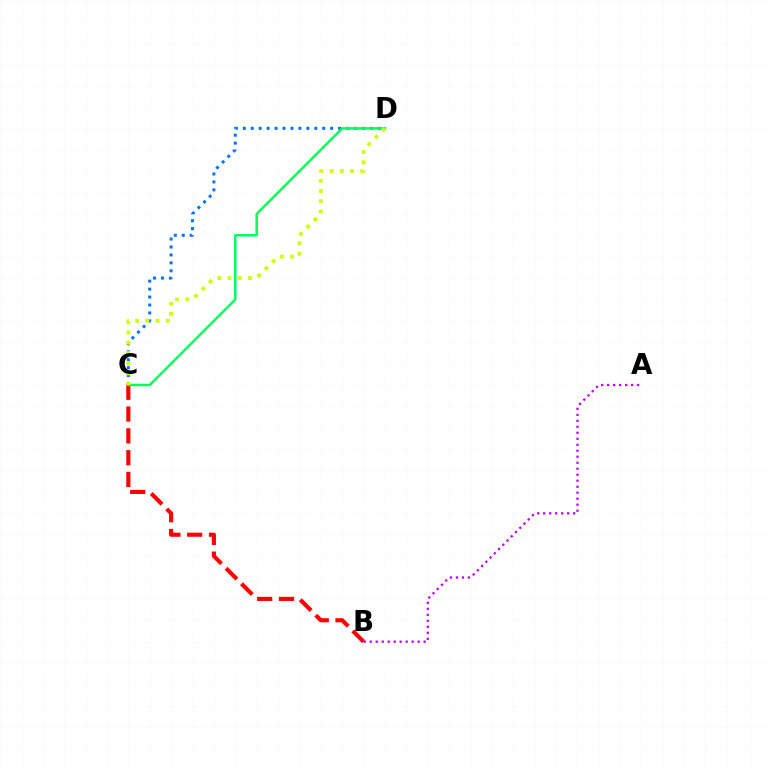{('B', 'C'): [{'color': '#ff0000', 'line_style': 'dashed', 'thickness': 2.96}], ('A', 'B'): [{'color': '#b900ff', 'line_style': 'dotted', 'thickness': 1.63}], ('C', 'D'): [{'color': '#0074ff', 'line_style': 'dotted', 'thickness': 2.16}, {'color': '#00ff5c', 'line_style': 'solid', 'thickness': 1.78}, {'color': '#d1ff00', 'line_style': 'dotted', 'thickness': 2.78}]}